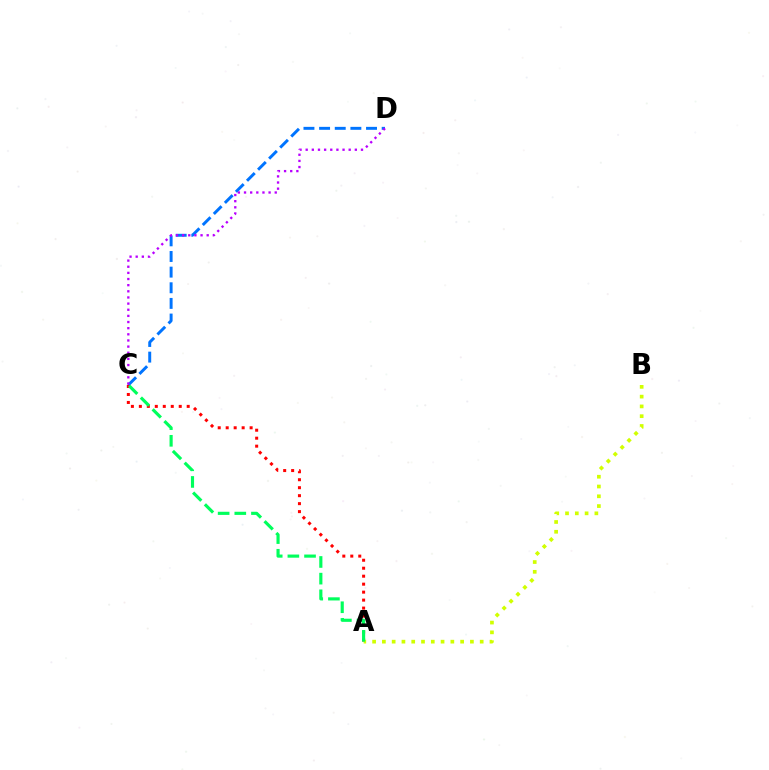{('C', 'D'): [{'color': '#0074ff', 'line_style': 'dashed', 'thickness': 2.12}, {'color': '#b900ff', 'line_style': 'dotted', 'thickness': 1.67}], ('A', 'C'): [{'color': '#ff0000', 'line_style': 'dotted', 'thickness': 2.17}, {'color': '#00ff5c', 'line_style': 'dashed', 'thickness': 2.26}], ('A', 'B'): [{'color': '#d1ff00', 'line_style': 'dotted', 'thickness': 2.66}]}